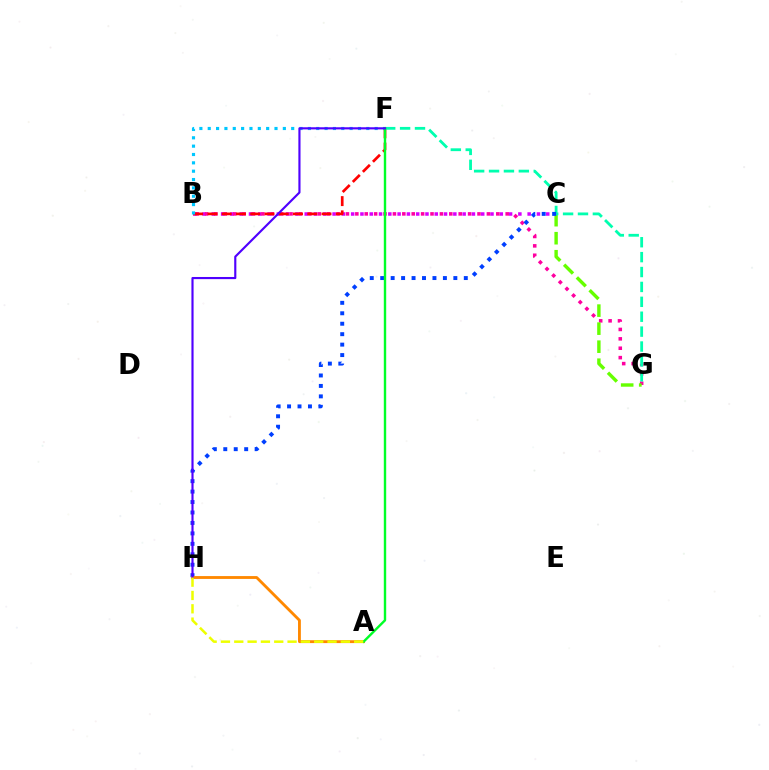{('B', 'C'): [{'color': '#d600ff', 'line_style': 'dotted', 'thickness': 2.52}], ('B', 'G'): [{'color': '#ff00a0', 'line_style': 'dotted', 'thickness': 2.55}], ('B', 'F'): [{'color': '#ff0000', 'line_style': 'dashed', 'thickness': 1.94}, {'color': '#00c7ff', 'line_style': 'dotted', 'thickness': 2.27}], ('C', 'G'): [{'color': '#66ff00', 'line_style': 'dashed', 'thickness': 2.45}], ('F', 'G'): [{'color': '#00ffaf', 'line_style': 'dashed', 'thickness': 2.02}], ('C', 'H'): [{'color': '#003fff', 'line_style': 'dotted', 'thickness': 2.84}], ('A', 'H'): [{'color': '#ff8800', 'line_style': 'solid', 'thickness': 2.05}, {'color': '#eeff00', 'line_style': 'dashed', 'thickness': 1.81}], ('A', 'F'): [{'color': '#00ff27', 'line_style': 'solid', 'thickness': 1.73}], ('F', 'H'): [{'color': '#4f00ff', 'line_style': 'solid', 'thickness': 1.54}]}